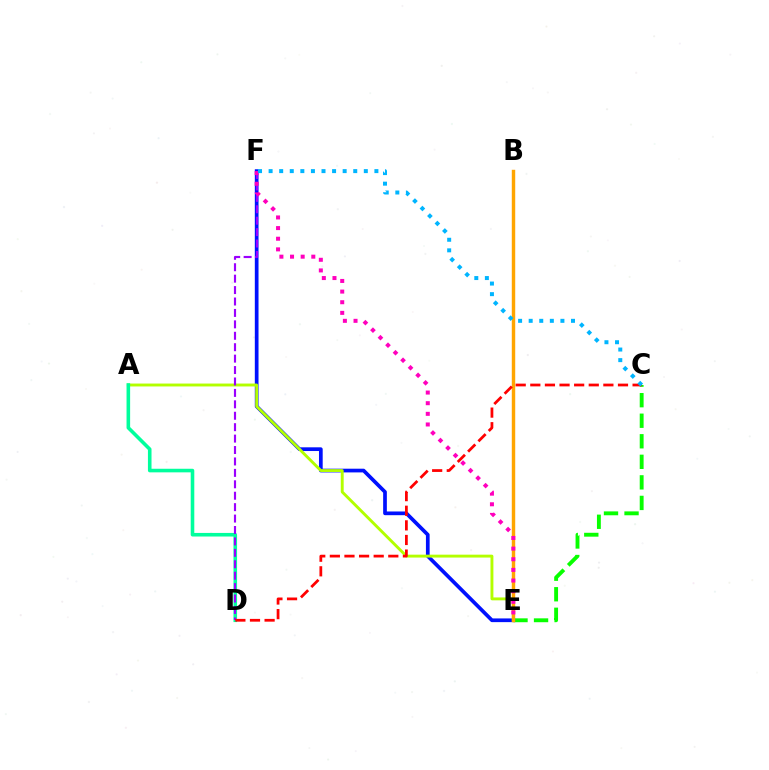{('E', 'F'): [{'color': '#0010ff', 'line_style': 'solid', 'thickness': 2.67}, {'color': '#ff00bd', 'line_style': 'dotted', 'thickness': 2.89}], ('A', 'E'): [{'color': '#b3ff00', 'line_style': 'solid', 'thickness': 2.09}], ('C', 'E'): [{'color': '#08ff00', 'line_style': 'dashed', 'thickness': 2.79}], ('A', 'D'): [{'color': '#00ff9d', 'line_style': 'solid', 'thickness': 2.58}], ('D', 'F'): [{'color': '#9b00ff', 'line_style': 'dashed', 'thickness': 1.55}], ('B', 'E'): [{'color': '#ffa500', 'line_style': 'solid', 'thickness': 2.47}], ('C', 'D'): [{'color': '#ff0000', 'line_style': 'dashed', 'thickness': 1.98}], ('C', 'F'): [{'color': '#00b5ff', 'line_style': 'dotted', 'thickness': 2.87}]}